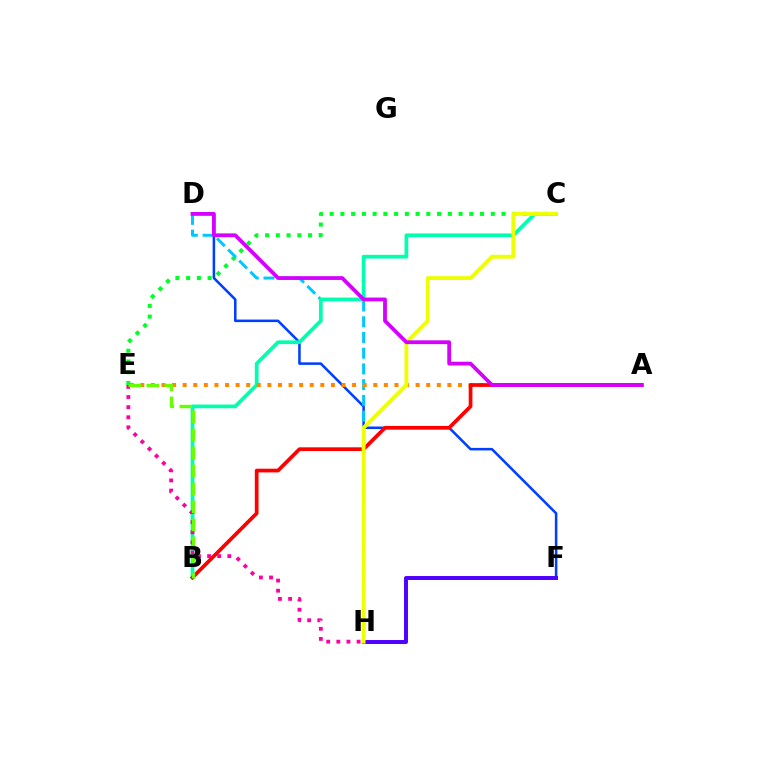{('C', 'E'): [{'color': '#00ff27', 'line_style': 'dotted', 'thickness': 2.92}], ('D', 'F'): [{'color': '#003fff', 'line_style': 'solid', 'thickness': 1.83}], ('D', 'H'): [{'color': '#00c7ff', 'line_style': 'dashed', 'thickness': 2.14}], ('B', 'C'): [{'color': '#00ffaf', 'line_style': 'solid', 'thickness': 2.68}], ('A', 'E'): [{'color': '#ff8800', 'line_style': 'dotted', 'thickness': 2.88}], ('E', 'H'): [{'color': '#ff00a0', 'line_style': 'dotted', 'thickness': 2.75}], ('A', 'B'): [{'color': '#ff0000', 'line_style': 'solid', 'thickness': 2.68}], ('F', 'H'): [{'color': '#4f00ff', 'line_style': 'solid', 'thickness': 2.84}], ('B', 'E'): [{'color': '#66ff00', 'line_style': 'dashed', 'thickness': 2.45}], ('C', 'H'): [{'color': '#eeff00', 'line_style': 'solid', 'thickness': 2.77}], ('A', 'D'): [{'color': '#d600ff', 'line_style': 'solid', 'thickness': 2.72}]}